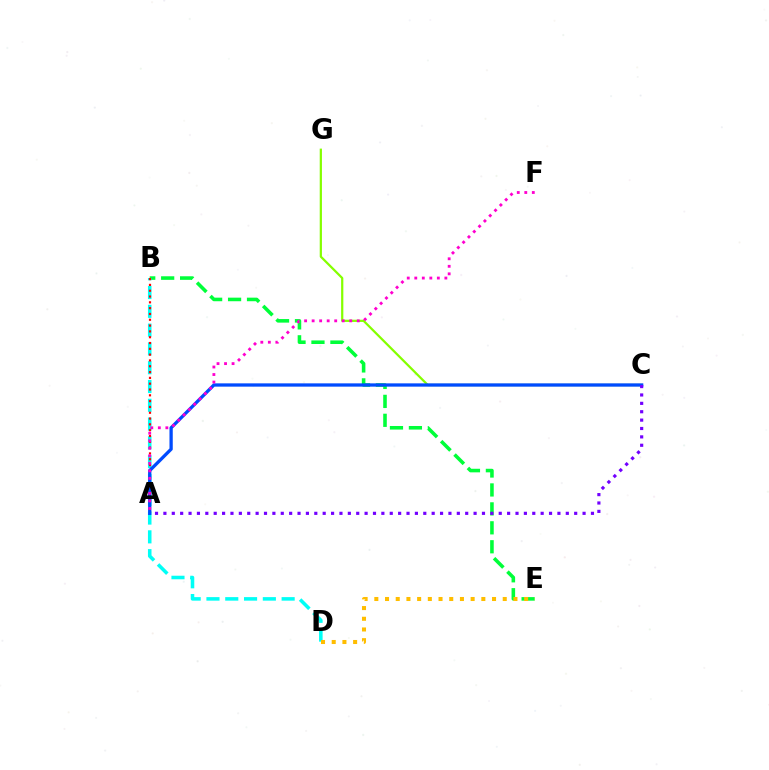{('C', 'G'): [{'color': '#84ff00', 'line_style': 'solid', 'thickness': 1.6}], ('B', 'E'): [{'color': '#00ff39', 'line_style': 'dashed', 'thickness': 2.57}], ('B', 'D'): [{'color': '#00fff6', 'line_style': 'dashed', 'thickness': 2.55}], ('A', 'B'): [{'color': '#ff0000', 'line_style': 'dotted', 'thickness': 1.58}], ('A', 'C'): [{'color': '#004bff', 'line_style': 'solid', 'thickness': 2.37}, {'color': '#7200ff', 'line_style': 'dotted', 'thickness': 2.28}], ('D', 'E'): [{'color': '#ffbd00', 'line_style': 'dotted', 'thickness': 2.91}], ('A', 'F'): [{'color': '#ff00cf', 'line_style': 'dotted', 'thickness': 2.04}]}